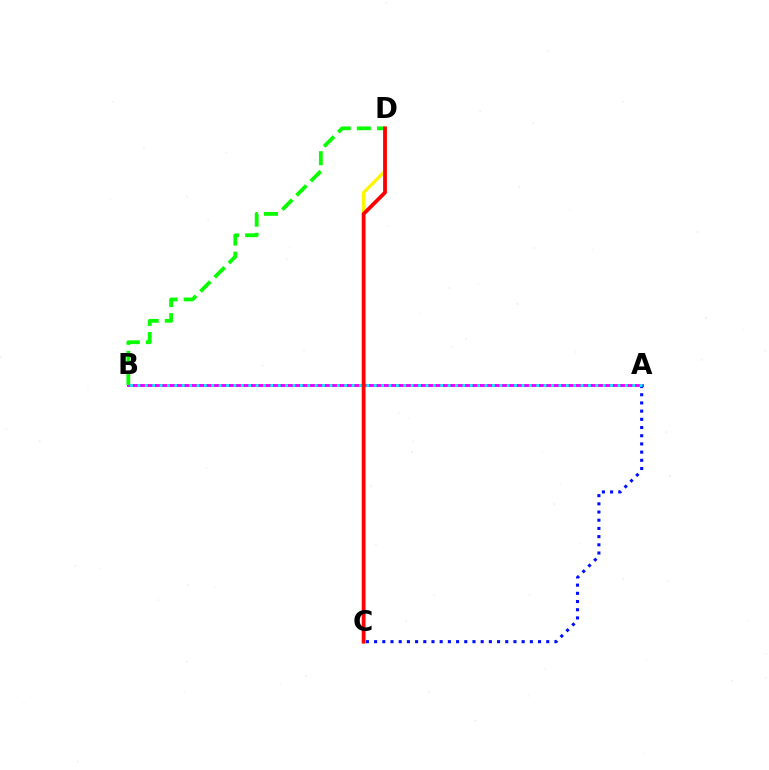{('A', 'B'): [{'color': '#ee00ff', 'line_style': 'solid', 'thickness': 2.1}, {'color': '#00fff6', 'line_style': 'dotted', 'thickness': 2.01}], ('B', 'D'): [{'color': '#08ff00', 'line_style': 'dashed', 'thickness': 2.73}], ('C', 'D'): [{'color': '#fcf500', 'line_style': 'solid', 'thickness': 2.37}, {'color': '#ff0000', 'line_style': 'solid', 'thickness': 2.71}], ('A', 'C'): [{'color': '#0010ff', 'line_style': 'dotted', 'thickness': 2.23}]}